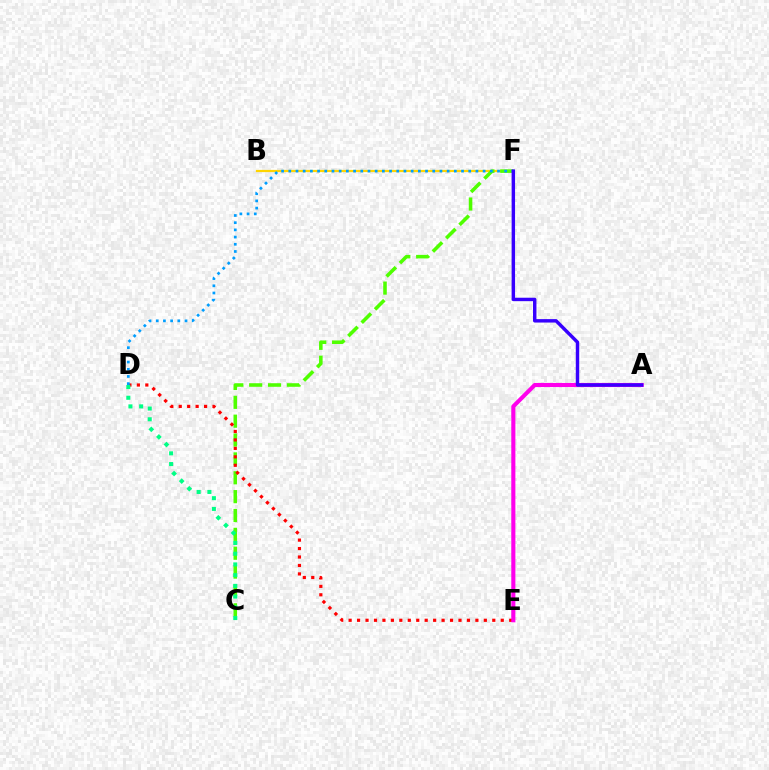{('B', 'F'): [{'color': '#ffd500', 'line_style': 'solid', 'thickness': 1.6}], ('C', 'F'): [{'color': '#4fff00', 'line_style': 'dashed', 'thickness': 2.56}], ('D', 'E'): [{'color': '#ff0000', 'line_style': 'dotted', 'thickness': 2.3}], ('A', 'E'): [{'color': '#ff00ed', 'line_style': 'solid', 'thickness': 2.94}], ('D', 'F'): [{'color': '#009eff', 'line_style': 'dotted', 'thickness': 1.96}], ('C', 'D'): [{'color': '#00ff86', 'line_style': 'dotted', 'thickness': 2.91}], ('A', 'F'): [{'color': '#3700ff', 'line_style': 'solid', 'thickness': 2.47}]}